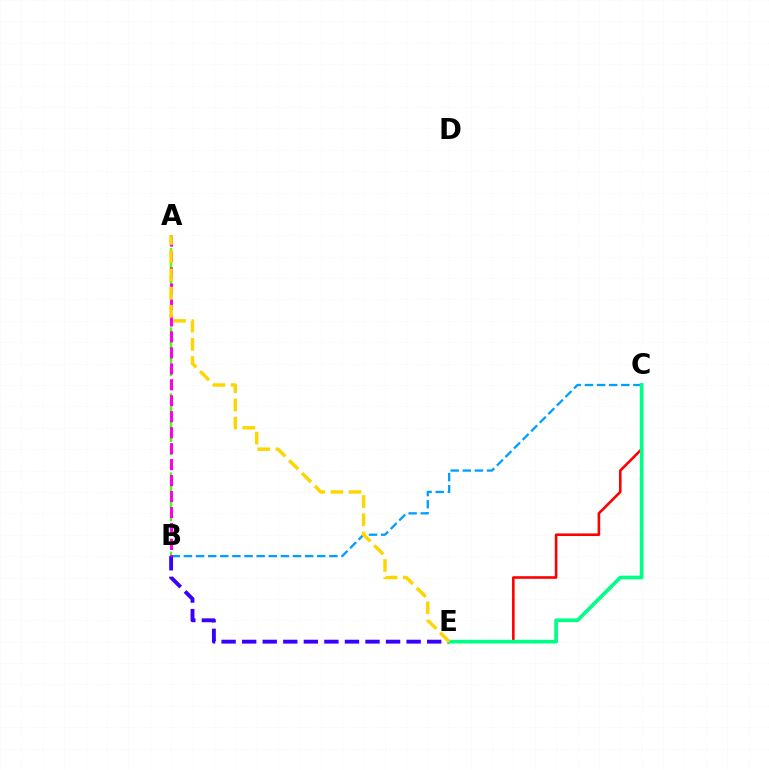{('B', 'C'): [{'color': '#009eff', 'line_style': 'dashed', 'thickness': 1.65}], ('C', 'E'): [{'color': '#ff0000', 'line_style': 'solid', 'thickness': 1.87}, {'color': '#00ff86', 'line_style': 'solid', 'thickness': 2.66}], ('B', 'E'): [{'color': '#3700ff', 'line_style': 'dashed', 'thickness': 2.79}], ('A', 'B'): [{'color': '#4fff00', 'line_style': 'dashed', 'thickness': 1.79}, {'color': '#ff00ed', 'line_style': 'dashed', 'thickness': 2.17}], ('A', 'E'): [{'color': '#ffd500', 'line_style': 'dashed', 'thickness': 2.47}]}